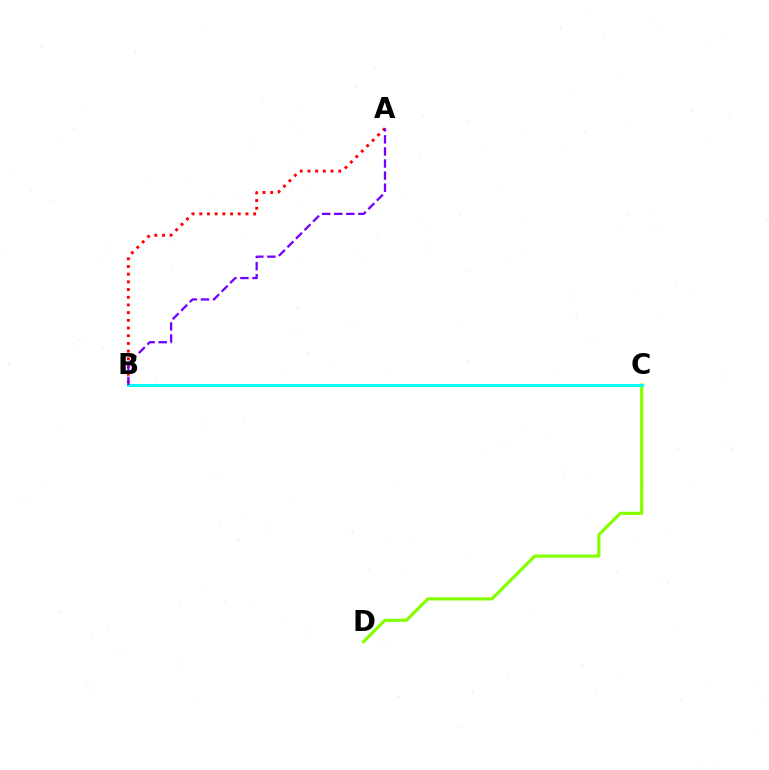{('C', 'D'): [{'color': '#84ff00', 'line_style': 'solid', 'thickness': 2.28}], ('B', 'C'): [{'color': '#00fff6', 'line_style': 'solid', 'thickness': 2.16}], ('A', 'B'): [{'color': '#ff0000', 'line_style': 'dotted', 'thickness': 2.09}, {'color': '#7200ff', 'line_style': 'dashed', 'thickness': 1.64}]}